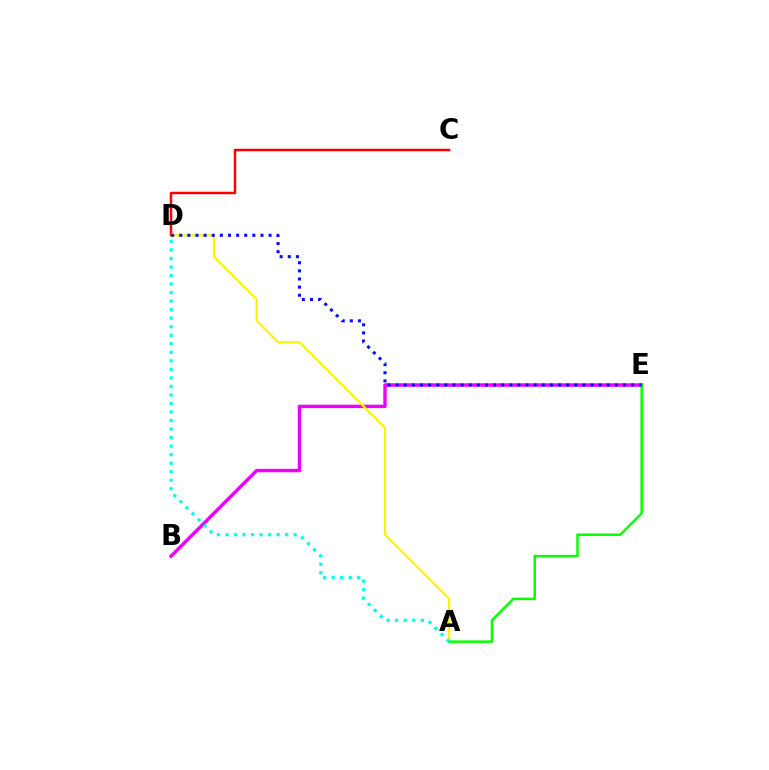{('B', 'E'): [{'color': '#ee00ff', 'line_style': 'solid', 'thickness': 2.46}], ('A', 'D'): [{'color': '#fcf500', 'line_style': 'solid', 'thickness': 1.56}, {'color': '#00fff6', 'line_style': 'dotted', 'thickness': 2.32}], ('A', 'E'): [{'color': '#08ff00', 'line_style': 'solid', 'thickness': 1.8}], ('D', 'E'): [{'color': '#0010ff', 'line_style': 'dotted', 'thickness': 2.21}], ('C', 'D'): [{'color': '#ff0000', 'line_style': 'solid', 'thickness': 1.8}]}